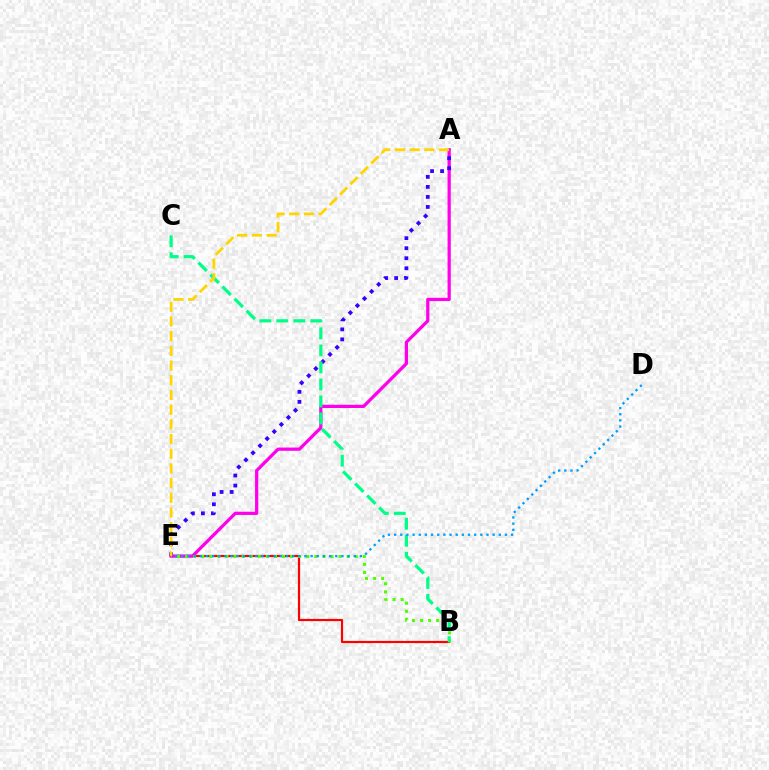{('B', 'E'): [{'color': '#ff0000', 'line_style': 'solid', 'thickness': 1.57}, {'color': '#4fff00', 'line_style': 'dotted', 'thickness': 2.2}], ('A', 'E'): [{'color': '#ff00ed', 'line_style': 'solid', 'thickness': 2.33}, {'color': '#3700ff', 'line_style': 'dotted', 'thickness': 2.72}, {'color': '#ffd500', 'line_style': 'dashed', 'thickness': 2.0}], ('B', 'C'): [{'color': '#00ff86', 'line_style': 'dashed', 'thickness': 2.31}], ('D', 'E'): [{'color': '#009eff', 'line_style': 'dotted', 'thickness': 1.67}]}